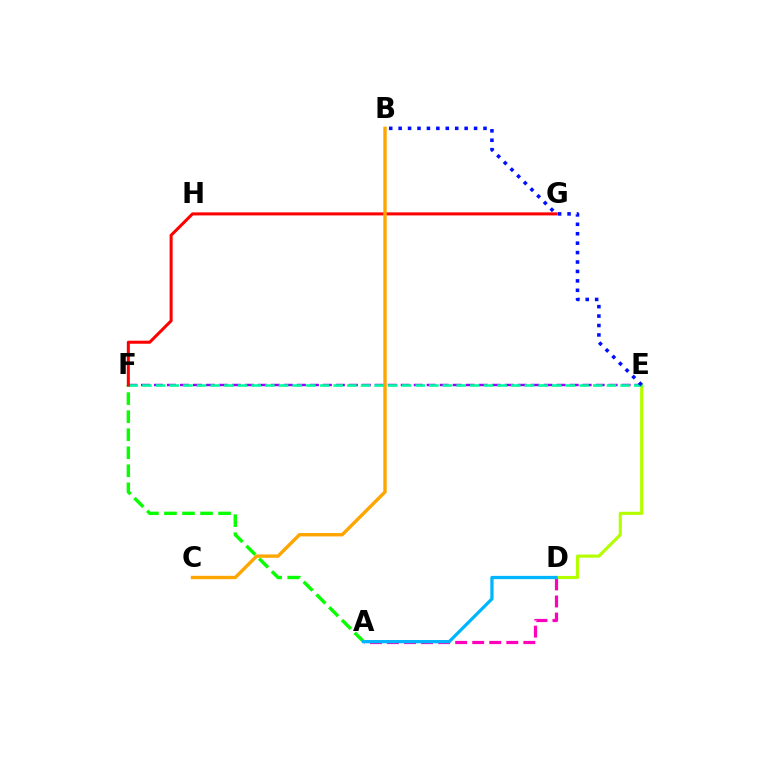{('A', 'F'): [{'color': '#08ff00', 'line_style': 'dashed', 'thickness': 2.45}], ('D', 'E'): [{'color': '#b3ff00', 'line_style': 'solid', 'thickness': 2.26}], ('E', 'F'): [{'color': '#9b00ff', 'line_style': 'dashed', 'thickness': 1.76}, {'color': '#00ff9d', 'line_style': 'dashed', 'thickness': 1.86}], ('A', 'D'): [{'color': '#ff00bd', 'line_style': 'dashed', 'thickness': 2.32}, {'color': '#00b5ff', 'line_style': 'solid', 'thickness': 2.35}], ('F', 'G'): [{'color': '#ff0000', 'line_style': 'solid', 'thickness': 2.19}], ('B', 'C'): [{'color': '#ffa500', 'line_style': 'solid', 'thickness': 2.44}], ('B', 'E'): [{'color': '#0010ff', 'line_style': 'dotted', 'thickness': 2.56}]}